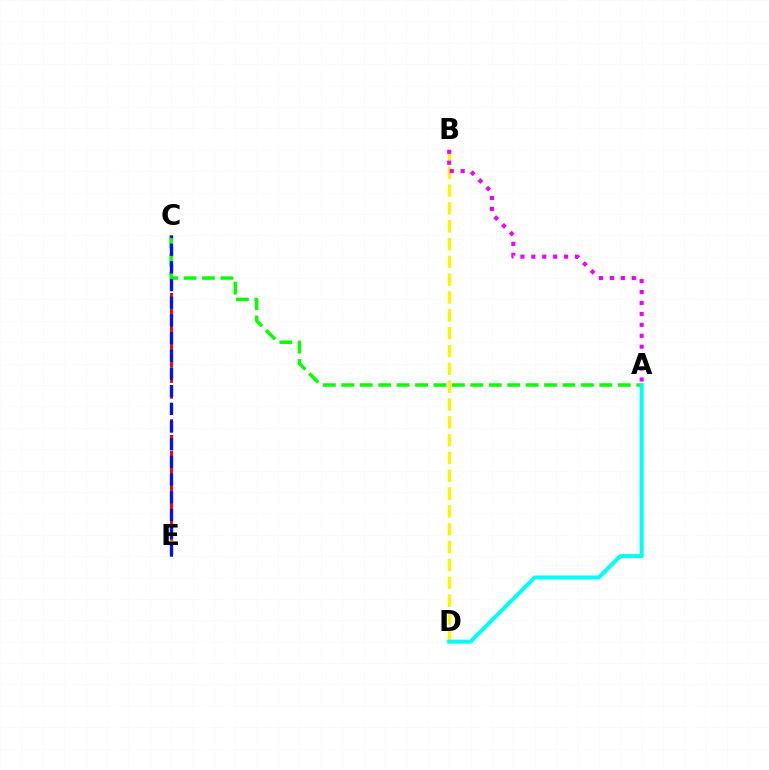{('C', 'E'): [{'color': '#ff0000', 'line_style': 'dashed', 'thickness': 2.14}, {'color': '#0010ff', 'line_style': 'dashed', 'thickness': 2.4}], ('A', 'C'): [{'color': '#08ff00', 'line_style': 'dashed', 'thickness': 2.5}], ('B', 'D'): [{'color': '#fcf500', 'line_style': 'dashed', 'thickness': 2.42}], ('A', 'D'): [{'color': '#00fff6', 'line_style': 'solid', 'thickness': 2.89}], ('A', 'B'): [{'color': '#ee00ff', 'line_style': 'dotted', 'thickness': 2.97}]}